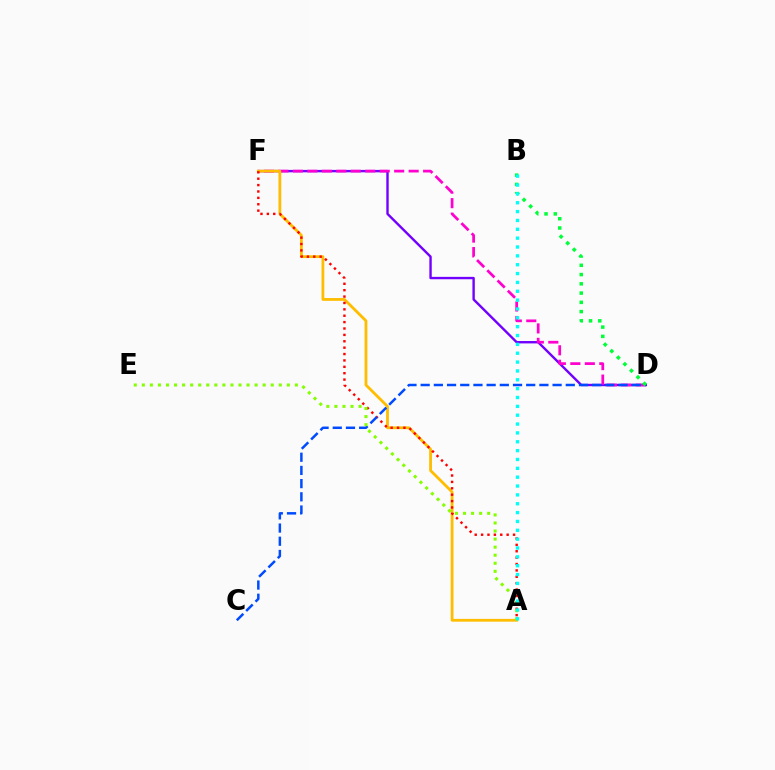{('D', 'F'): [{'color': '#7200ff', 'line_style': 'solid', 'thickness': 1.72}, {'color': '#ff00cf', 'line_style': 'dashed', 'thickness': 1.97}], ('A', 'F'): [{'color': '#ffbd00', 'line_style': 'solid', 'thickness': 2.01}, {'color': '#ff0000', 'line_style': 'dotted', 'thickness': 1.74}], ('C', 'D'): [{'color': '#004bff', 'line_style': 'dashed', 'thickness': 1.79}], ('A', 'E'): [{'color': '#84ff00', 'line_style': 'dotted', 'thickness': 2.19}], ('B', 'D'): [{'color': '#00ff39', 'line_style': 'dotted', 'thickness': 2.52}], ('A', 'B'): [{'color': '#00fff6', 'line_style': 'dotted', 'thickness': 2.41}]}